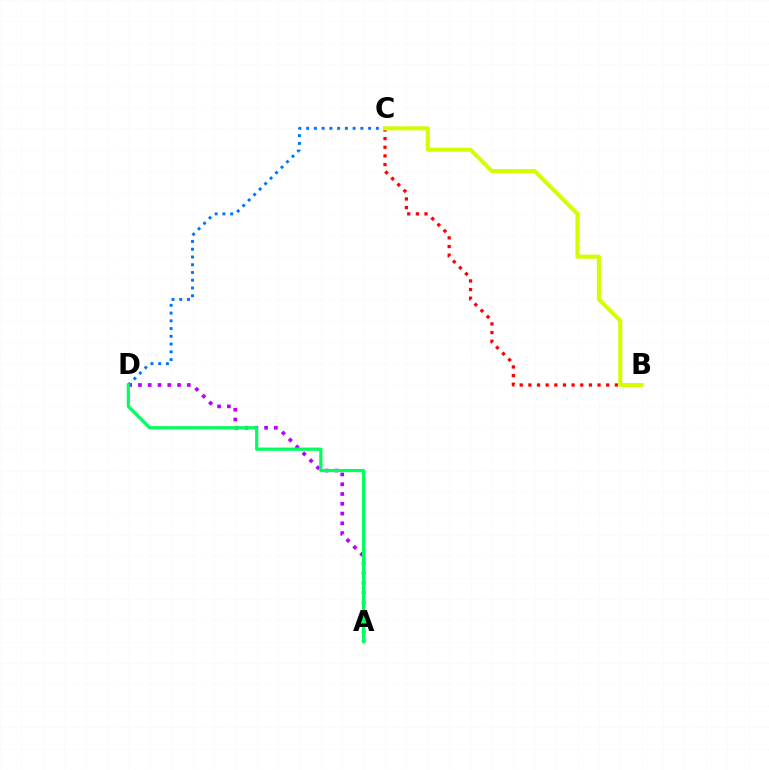{('A', 'D'): [{'color': '#b900ff', 'line_style': 'dotted', 'thickness': 2.66}, {'color': '#00ff5c', 'line_style': 'solid', 'thickness': 2.31}], ('B', 'C'): [{'color': '#ff0000', 'line_style': 'dotted', 'thickness': 2.35}, {'color': '#d1ff00', 'line_style': 'solid', 'thickness': 2.93}], ('C', 'D'): [{'color': '#0074ff', 'line_style': 'dotted', 'thickness': 2.1}]}